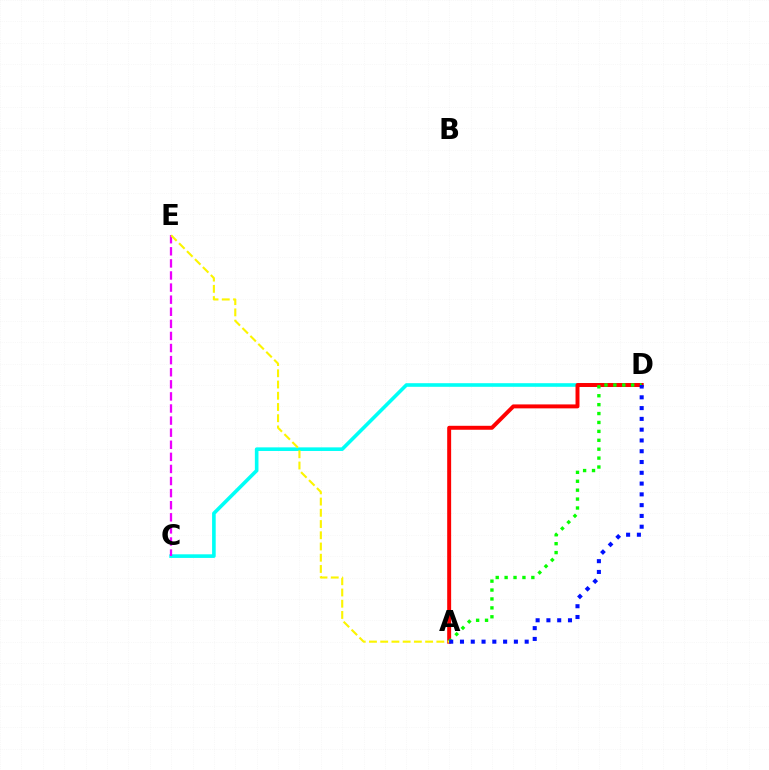{('C', 'D'): [{'color': '#00fff6', 'line_style': 'solid', 'thickness': 2.6}], ('A', 'D'): [{'color': '#ff0000', 'line_style': 'solid', 'thickness': 2.84}, {'color': '#08ff00', 'line_style': 'dotted', 'thickness': 2.42}, {'color': '#0010ff', 'line_style': 'dotted', 'thickness': 2.93}], ('C', 'E'): [{'color': '#ee00ff', 'line_style': 'dashed', 'thickness': 1.64}], ('A', 'E'): [{'color': '#fcf500', 'line_style': 'dashed', 'thickness': 1.53}]}